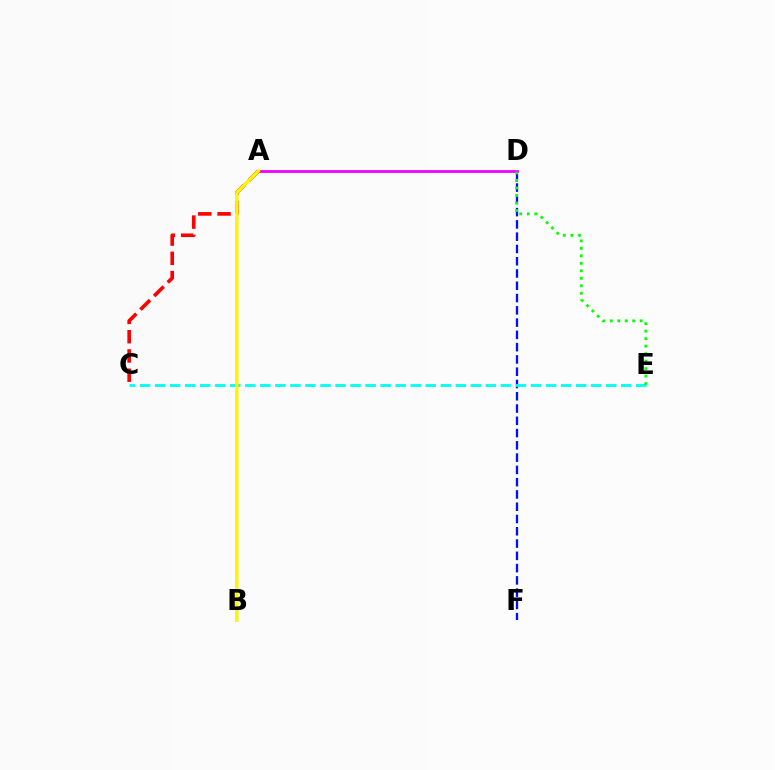{('A', 'C'): [{'color': '#ff0000', 'line_style': 'dashed', 'thickness': 2.62}], ('D', 'F'): [{'color': '#0010ff', 'line_style': 'dashed', 'thickness': 1.67}], ('C', 'E'): [{'color': '#00fff6', 'line_style': 'dashed', 'thickness': 2.04}], ('A', 'D'): [{'color': '#ee00ff', 'line_style': 'solid', 'thickness': 2.01}], ('D', 'E'): [{'color': '#08ff00', 'line_style': 'dotted', 'thickness': 2.03}], ('A', 'B'): [{'color': '#fcf500', 'line_style': 'solid', 'thickness': 2.44}]}